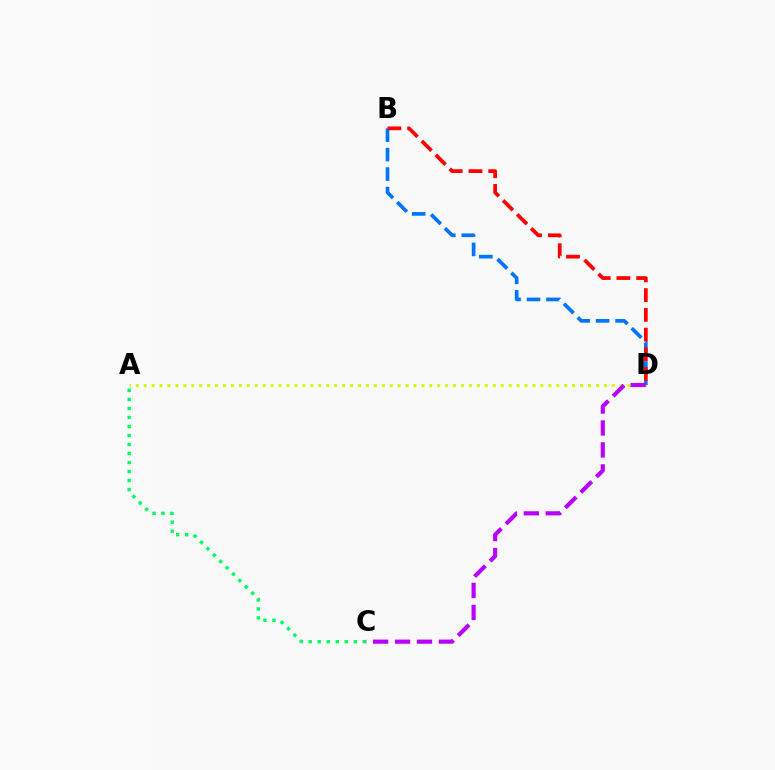{('A', 'D'): [{'color': '#d1ff00', 'line_style': 'dotted', 'thickness': 2.16}], ('A', 'C'): [{'color': '#00ff5c', 'line_style': 'dotted', 'thickness': 2.45}], ('B', 'D'): [{'color': '#0074ff', 'line_style': 'dashed', 'thickness': 2.65}, {'color': '#ff0000', 'line_style': 'dashed', 'thickness': 2.68}], ('C', 'D'): [{'color': '#b900ff', 'line_style': 'dashed', 'thickness': 2.98}]}